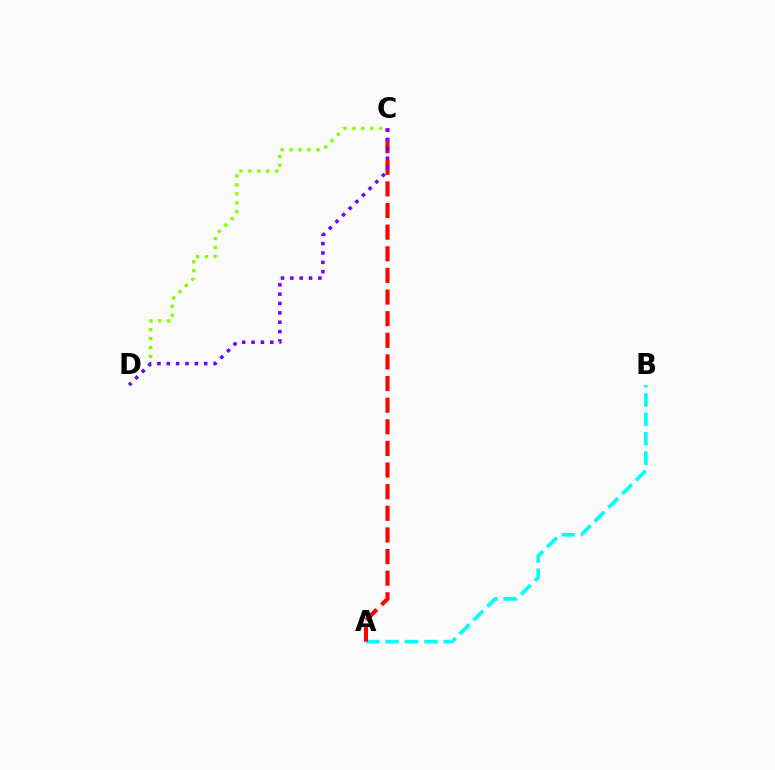{('A', 'B'): [{'color': '#00fff6', 'line_style': 'dashed', 'thickness': 2.64}], ('A', 'C'): [{'color': '#ff0000', 'line_style': 'dashed', 'thickness': 2.94}], ('C', 'D'): [{'color': '#84ff00', 'line_style': 'dotted', 'thickness': 2.43}, {'color': '#7200ff', 'line_style': 'dotted', 'thickness': 2.54}]}